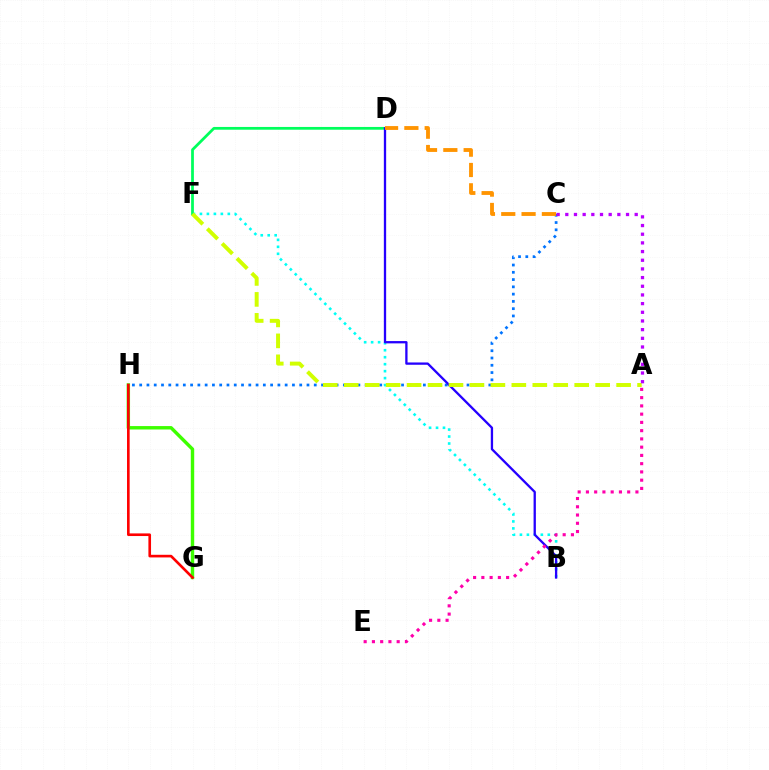{('G', 'H'): [{'color': '#3dff00', 'line_style': 'solid', 'thickness': 2.46}, {'color': '#ff0000', 'line_style': 'solid', 'thickness': 1.9}], ('B', 'F'): [{'color': '#00fff6', 'line_style': 'dotted', 'thickness': 1.89}], ('D', 'F'): [{'color': '#00ff5c', 'line_style': 'solid', 'thickness': 1.99}], ('C', 'H'): [{'color': '#0074ff', 'line_style': 'dotted', 'thickness': 1.98}], ('B', 'D'): [{'color': '#2500ff', 'line_style': 'solid', 'thickness': 1.66}], ('A', 'E'): [{'color': '#ff00ac', 'line_style': 'dotted', 'thickness': 2.24}], ('A', 'F'): [{'color': '#d1ff00', 'line_style': 'dashed', 'thickness': 2.85}], ('A', 'C'): [{'color': '#b900ff', 'line_style': 'dotted', 'thickness': 2.36}], ('C', 'D'): [{'color': '#ff9400', 'line_style': 'dashed', 'thickness': 2.76}]}